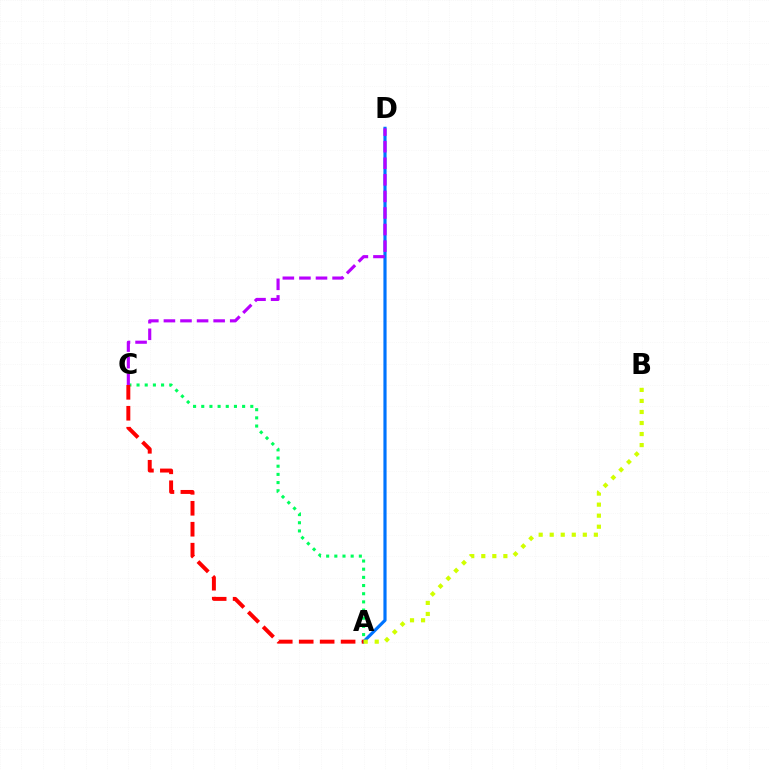{('A', 'D'): [{'color': '#0074ff', 'line_style': 'solid', 'thickness': 2.29}], ('A', 'C'): [{'color': '#00ff5c', 'line_style': 'dotted', 'thickness': 2.22}, {'color': '#ff0000', 'line_style': 'dashed', 'thickness': 2.85}], ('A', 'B'): [{'color': '#d1ff00', 'line_style': 'dotted', 'thickness': 3.0}], ('C', 'D'): [{'color': '#b900ff', 'line_style': 'dashed', 'thickness': 2.25}]}